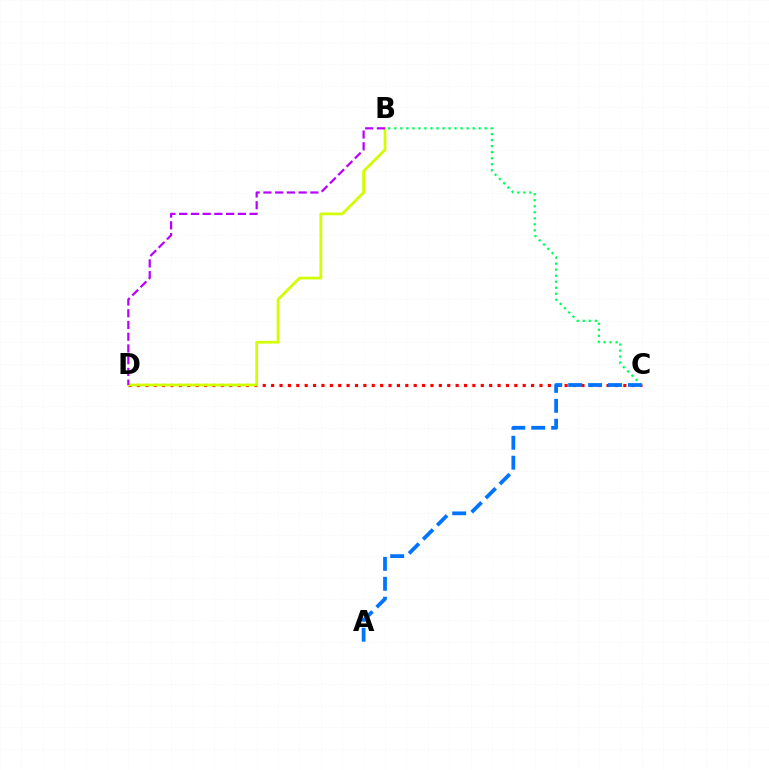{('C', 'D'): [{'color': '#ff0000', 'line_style': 'dotted', 'thickness': 2.28}], ('B', 'D'): [{'color': '#d1ff00', 'line_style': 'solid', 'thickness': 1.99}, {'color': '#b900ff', 'line_style': 'dashed', 'thickness': 1.59}], ('B', 'C'): [{'color': '#00ff5c', 'line_style': 'dotted', 'thickness': 1.64}], ('A', 'C'): [{'color': '#0074ff', 'line_style': 'dashed', 'thickness': 2.71}]}